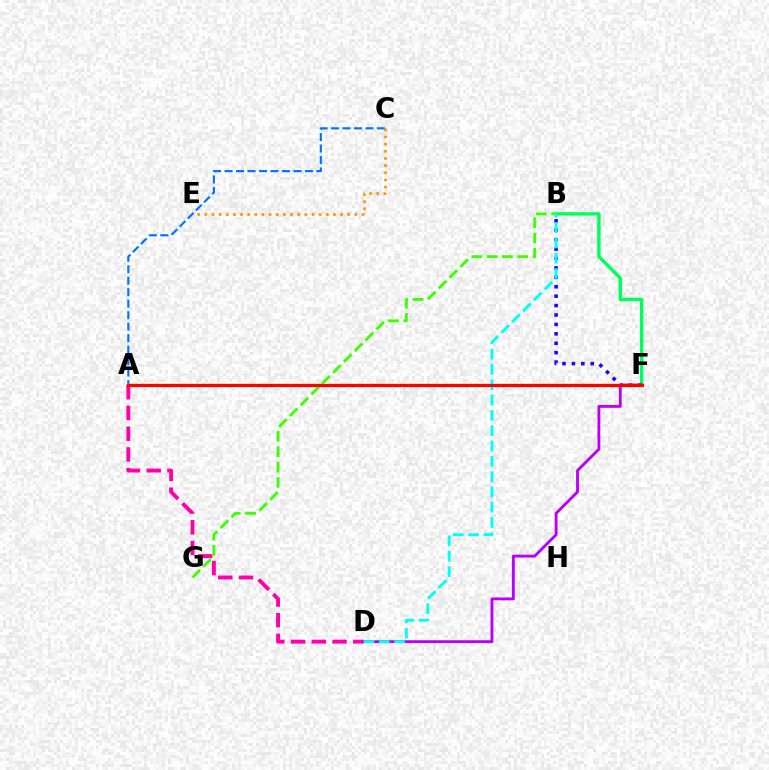{('B', 'F'): [{'color': '#00ff5c', 'line_style': 'solid', 'thickness': 2.45}, {'color': '#2500ff', 'line_style': 'dotted', 'thickness': 2.56}], ('A', 'C'): [{'color': '#0074ff', 'line_style': 'dashed', 'thickness': 1.56}], ('A', 'D'): [{'color': '#ff00ac', 'line_style': 'dashed', 'thickness': 2.82}], ('D', 'F'): [{'color': '#b900ff', 'line_style': 'solid', 'thickness': 2.06}], ('A', 'F'): [{'color': '#d1ff00', 'line_style': 'solid', 'thickness': 1.61}, {'color': '#ff0000', 'line_style': 'solid', 'thickness': 2.32}], ('B', 'G'): [{'color': '#3dff00', 'line_style': 'dashed', 'thickness': 2.08}], ('B', 'D'): [{'color': '#00fff6', 'line_style': 'dashed', 'thickness': 2.08}], ('C', 'E'): [{'color': '#ff9400', 'line_style': 'dotted', 'thickness': 1.94}]}